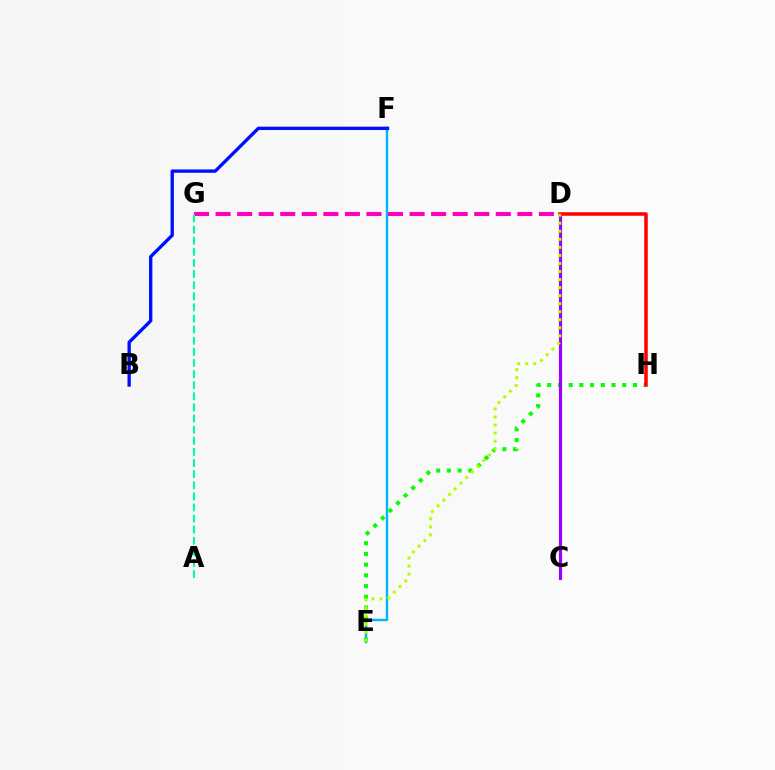{('D', 'H'): [{'color': '#ffa500', 'line_style': 'dotted', 'thickness': 1.7}, {'color': '#ff0000', 'line_style': 'solid', 'thickness': 2.52}], ('E', 'F'): [{'color': '#00b5ff', 'line_style': 'solid', 'thickness': 1.74}], ('E', 'H'): [{'color': '#08ff00', 'line_style': 'dotted', 'thickness': 2.91}], ('D', 'G'): [{'color': '#ff00bd', 'line_style': 'dashed', 'thickness': 2.93}], ('C', 'D'): [{'color': '#9b00ff', 'line_style': 'solid', 'thickness': 2.27}], ('B', 'F'): [{'color': '#0010ff', 'line_style': 'solid', 'thickness': 2.41}], ('A', 'G'): [{'color': '#00ff9d', 'line_style': 'dashed', 'thickness': 1.51}], ('D', 'E'): [{'color': '#b3ff00', 'line_style': 'dotted', 'thickness': 2.18}]}